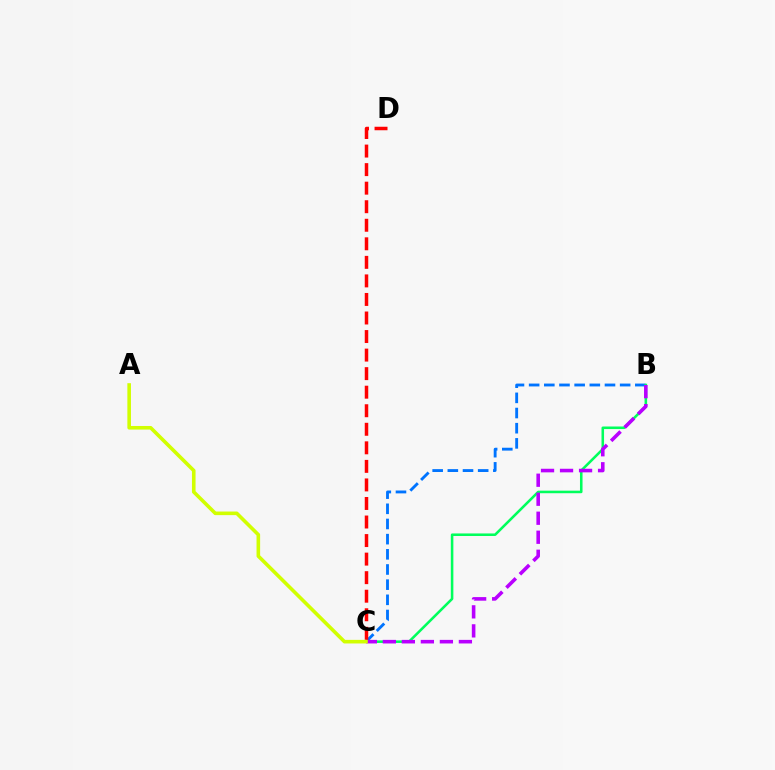{('B', 'C'): [{'color': '#0074ff', 'line_style': 'dashed', 'thickness': 2.06}, {'color': '#00ff5c', 'line_style': 'solid', 'thickness': 1.84}, {'color': '#b900ff', 'line_style': 'dashed', 'thickness': 2.58}], ('C', 'D'): [{'color': '#ff0000', 'line_style': 'dashed', 'thickness': 2.52}], ('A', 'C'): [{'color': '#d1ff00', 'line_style': 'solid', 'thickness': 2.59}]}